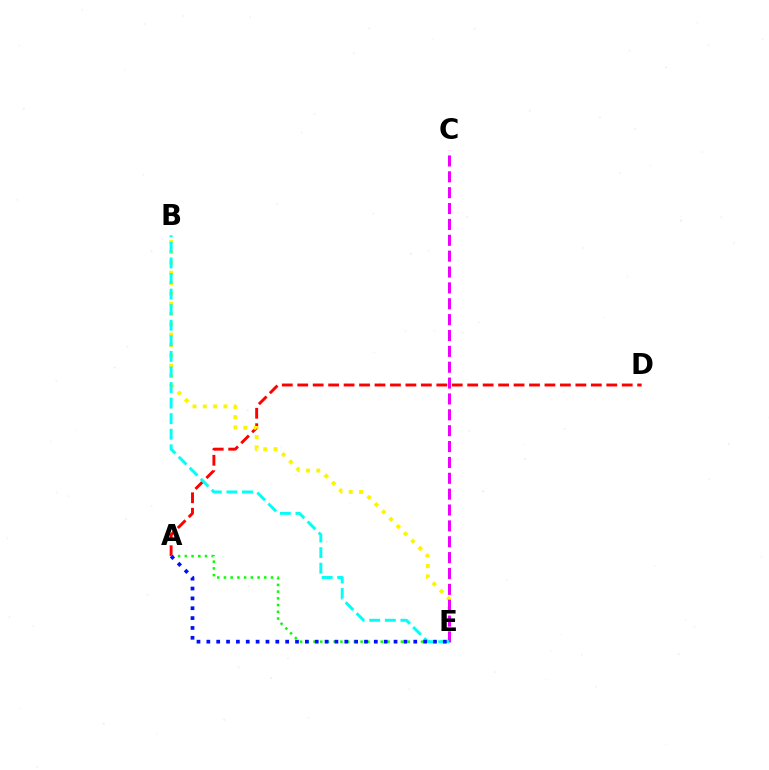{('A', 'D'): [{'color': '#ff0000', 'line_style': 'dashed', 'thickness': 2.1}], ('A', 'E'): [{'color': '#08ff00', 'line_style': 'dotted', 'thickness': 1.83}, {'color': '#0010ff', 'line_style': 'dotted', 'thickness': 2.68}], ('B', 'E'): [{'color': '#fcf500', 'line_style': 'dotted', 'thickness': 2.8}, {'color': '#00fff6', 'line_style': 'dashed', 'thickness': 2.12}], ('C', 'E'): [{'color': '#ee00ff', 'line_style': 'dashed', 'thickness': 2.16}]}